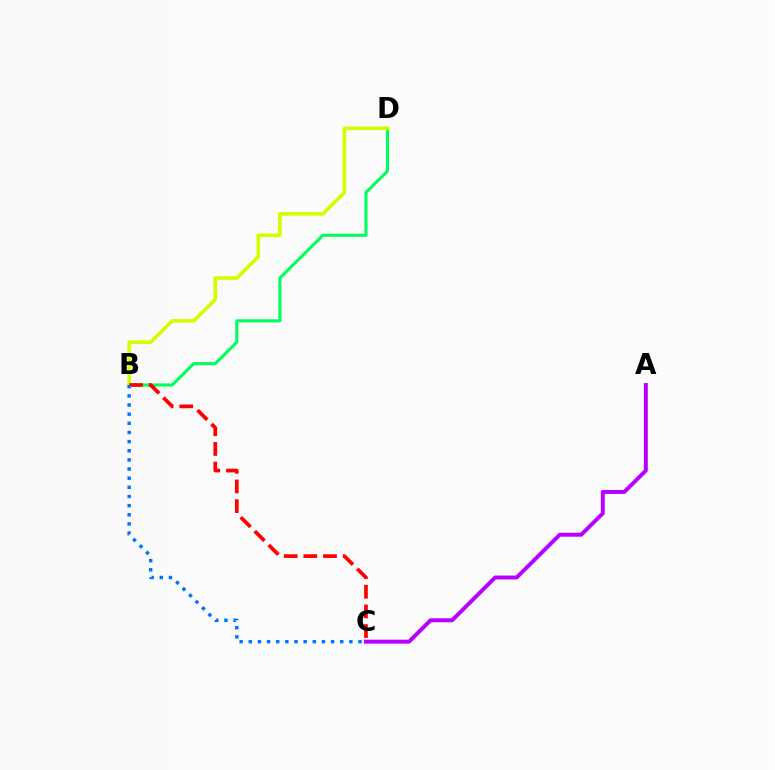{('B', 'D'): [{'color': '#00ff5c', 'line_style': 'solid', 'thickness': 2.22}, {'color': '#d1ff00', 'line_style': 'solid', 'thickness': 2.6}], ('A', 'C'): [{'color': '#b900ff', 'line_style': 'solid', 'thickness': 2.85}], ('B', 'C'): [{'color': '#ff0000', 'line_style': 'dashed', 'thickness': 2.67}, {'color': '#0074ff', 'line_style': 'dotted', 'thickness': 2.48}]}